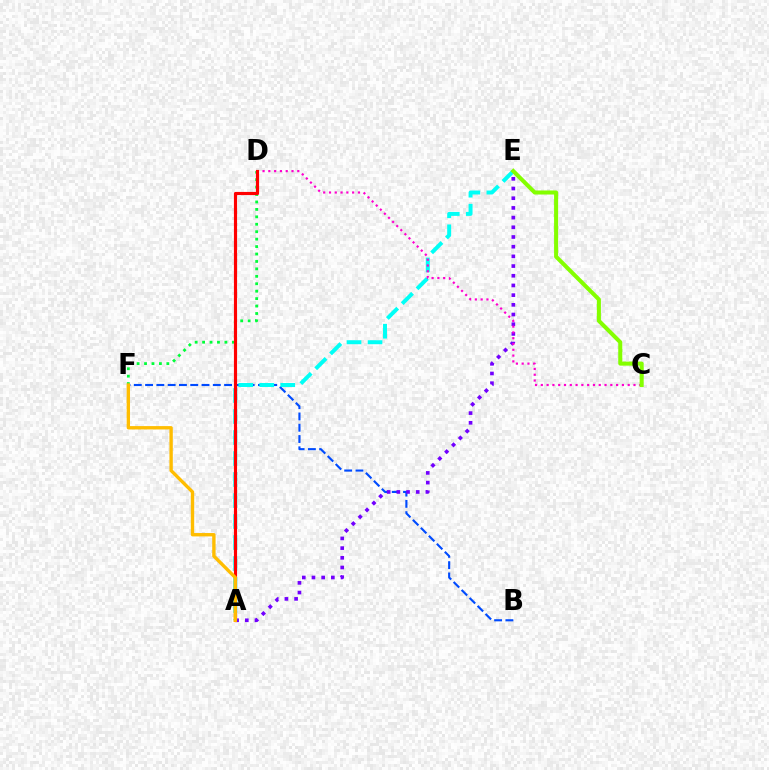{('B', 'F'): [{'color': '#004bff', 'line_style': 'dashed', 'thickness': 1.53}], ('D', 'F'): [{'color': '#00ff39', 'line_style': 'dotted', 'thickness': 2.02}], ('A', 'E'): [{'color': '#7200ff', 'line_style': 'dotted', 'thickness': 2.63}, {'color': '#00fff6', 'line_style': 'dashed', 'thickness': 2.85}], ('C', 'D'): [{'color': '#ff00cf', 'line_style': 'dotted', 'thickness': 1.57}], ('A', 'D'): [{'color': '#ff0000', 'line_style': 'solid', 'thickness': 2.27}], ('A', 'F'): [{'color': '#ffbd00', 'line_style': 'solid', 'thickness': 2.42}], ('C', 'E'): [{'color': '#84ff00', 'line_style': 'solid', 'thickness': 2.92}]}